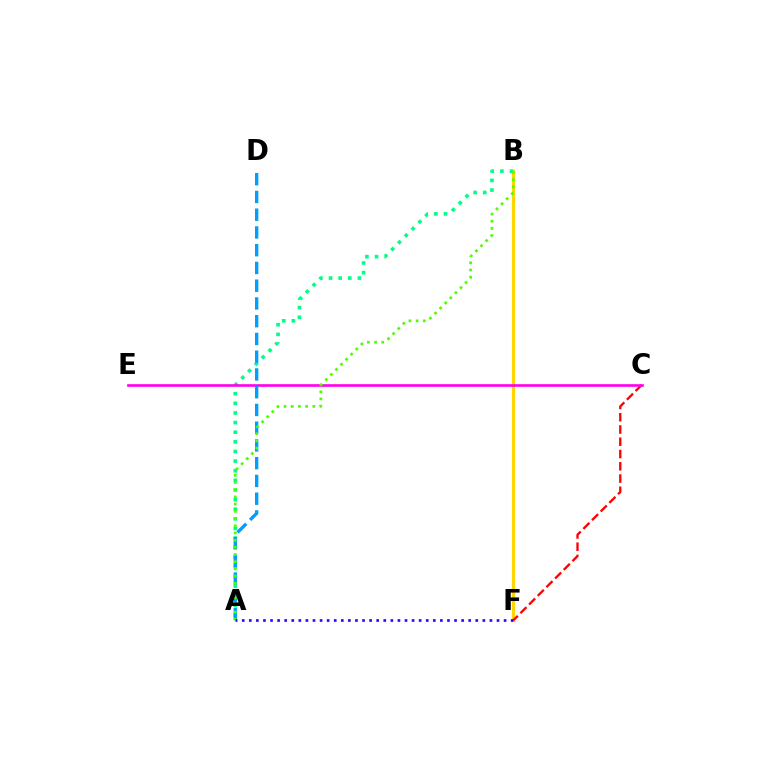{('B', 'F'): [{'color': '#ffd500', 'line_style': 'solid', 'thickness': 2.29}], ('C', 'F'): [{'color': '#ff0000', 'line_style': 'dashed', 'thickness': 1.67}], ('A', 'B'): [{'color': '#00ff86', 'line_style': 'dotted', 'thickness': 2.62}, {'color': '#4fff00', 'line_style': 'dotted', 'thickness': 1.96}], ('C', 'E'): [{'color': '#ff00ed', 'line_style': 'solid', 'thickness': 1.91}], ('A', 'D'): [{'color': '#009eff', 'line_style': 'dashed', 'thickness': 2.41}], ('A', 'F'): [{'color': '#3700ff', 'line_style': 'dotted', 'thickness': 1.92}]}